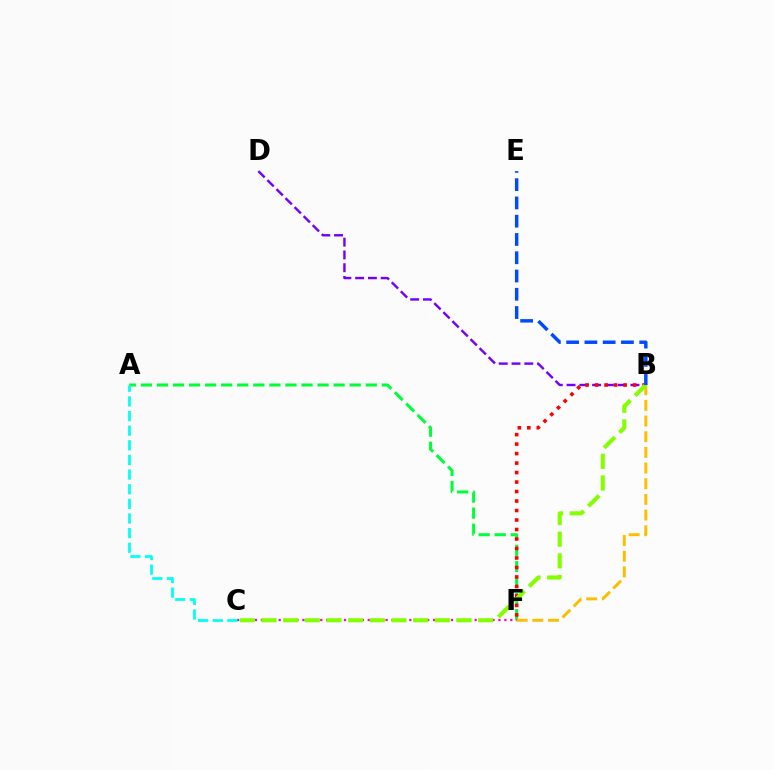{('B', 'D'): [{'color': '#7200ff', 'line_style': 'dashed', 'thickness': 1.74}], ('A', 'F'): [{'color': '#00ff39', 'line_style': 'dashed', 'thickness': 2.18}], ('C', 'F'): [{'color': '#ff00cf', 'line_style': 'dotted', 'thickness': 1.61}], ('B', 'F'): [{'color': '#ff0000', 'line_style': 'dotted', 'thickness': 2.58}, {'color': '#ffbd00', 'line_style': 'dashed', 'thickness': 2.13}], ('B', 'C'): [{'color': '#84ff00', 'line_style': 'dashed', 'thickness': 2.94}], ('A', 'C'): [{'color': '#00fff6', 'line_style': 'dashed', 'thickness': 1.99}], ('B', 'E'): [{'color': '#004bff', 'line_style': 'dashed', 'thickness': 2.48}]}